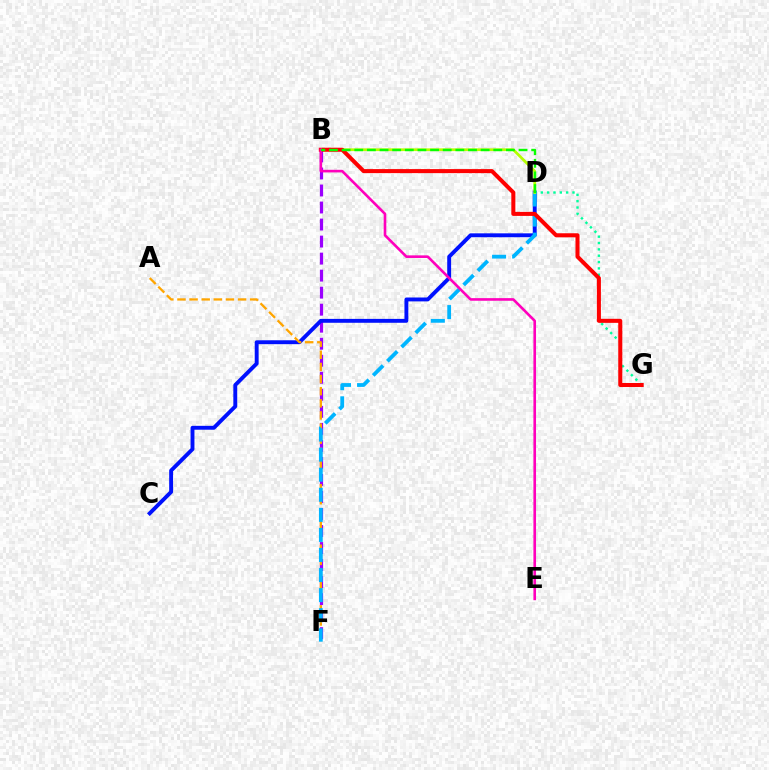{('B', 'F'): [{'color': '#9b00ff', 'line_style': 'dashed', 'thickness': 2.31}], ('C', 'D'): [{'color': '#0010ff', 'line_style': 'solid', 'thickness': 2.8}], ('A', 'F'): [{'color': '#ffa500', 'line_style': 'dashed', 'thickness': 1.65}], ('D', 'G'): [{'color': '#00ff9d', 'line_style': 'dotted', 'thickness': 1.72}], ('D', 'F'): [{'color': '#00b5ff', 'line_style': 'dashed', 'thickness': 2.73}], ('B', 'D'): [{'color': '#b3ff00', 'line_style': 'solid', 'thickness': 1.97}, {'color': '#08ff00', 'line_style': 'dashed', 'thickness': 1.72}], ('B', 'G'): [{'color': '#ff0000', 'line_style': 'solid', 'thickness': 2.91}], ('B', 'E'): [{'color': '#ff00bd', 'line_style': 'solid', 'thickness': 1.89}]}